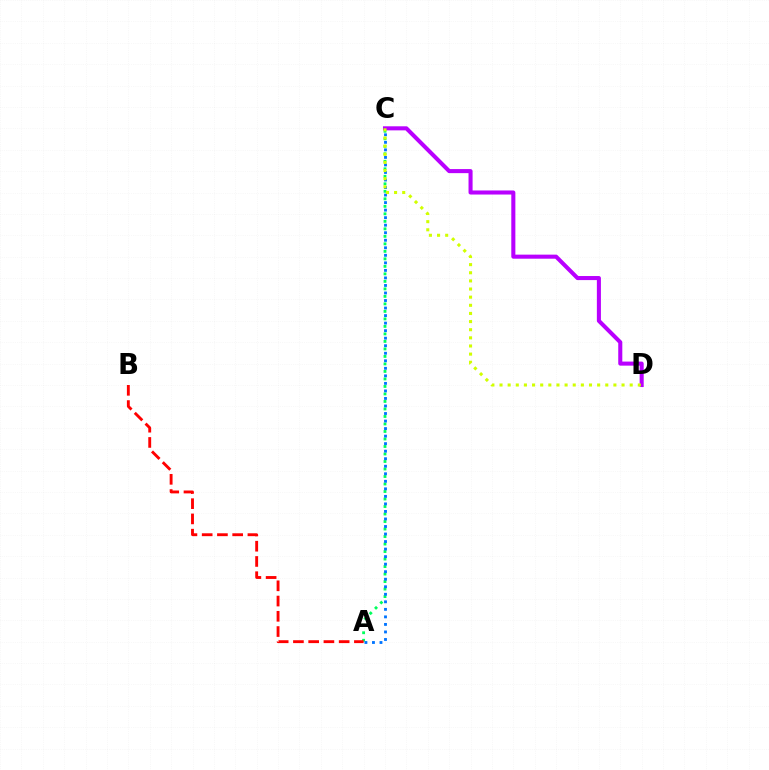{('A', 'C'): [{'color': '#00ff5c', 'line_style': 'dotted', 'thickness': 2.04}, {'color': '#0074ff', 'line_style': 'dotted', 'thickness': 2.05}], ('A', 'B'): [{'color': '#ff0000', 'line_style': 'dashed', 'thickness': 2.07}], ('C', 'D'): [{'color': '#b900ff', 'line_style': 'solid', 'thickness': 2.93}, {'color': '#d1ff00', 'line_style': 'dotted', 'thickness': 2.21}]}